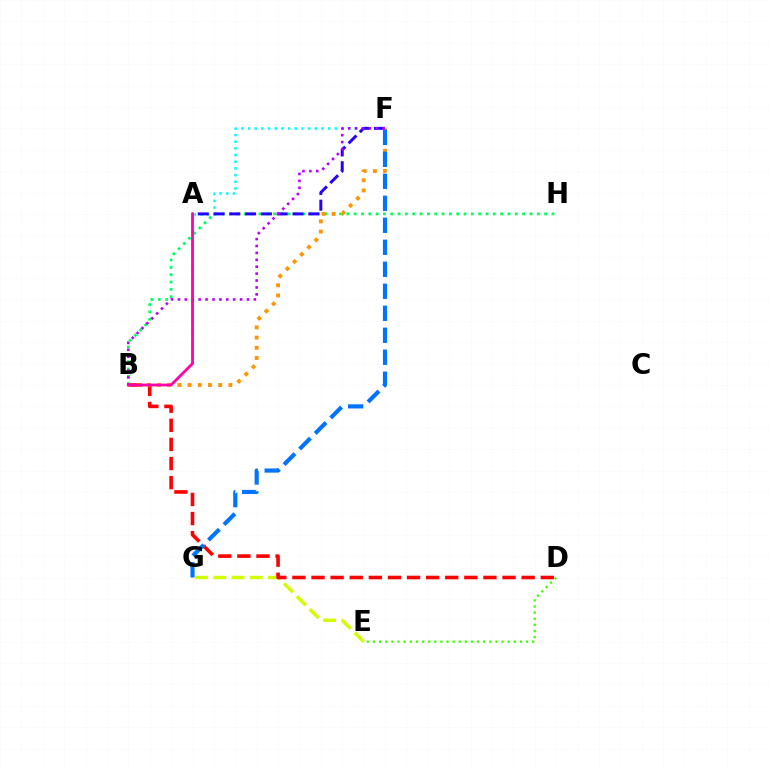{('E', 'G'): [{'color': '#d1ff00', 'line_style': 'dashed', 'thickness': 2.48}], ('A', 'F'): [{'color': '#00fff6', 'line_style': 'dotted', 'thickness': 1.81}, {'color': '#2500ff', 'line_style': 'dashed', 'thickness': 2.14}], ('B', 'H'): [{'color': '#00ff5c', 'line_style': 'dotted', 'thickness': 1.99}], ('D', 'E'): [{'color': '#3dff00', 'line_style': 'dotted', 'thickness': 1.66}], ('B', 'D'): [{'color': '#ff0000', 'line_style': 'dashed', 'thickness': 2.6}], ('B', 'F'): [{'color': '#ff9400', 'line_style': 'dotted', 'thickness': 2.77}, {'color': '#b900ff', 'line_style': 'dotted', 'thickness': 1.88}], ('A', 'B'): [{'color': '#ff00ac', 'line_style': 'solid', 'thickness': 2.01}], ('F', 'G'): [{'color': '#0074ff', 'line_style': 'dashed', 'thickness': 2.99}]}